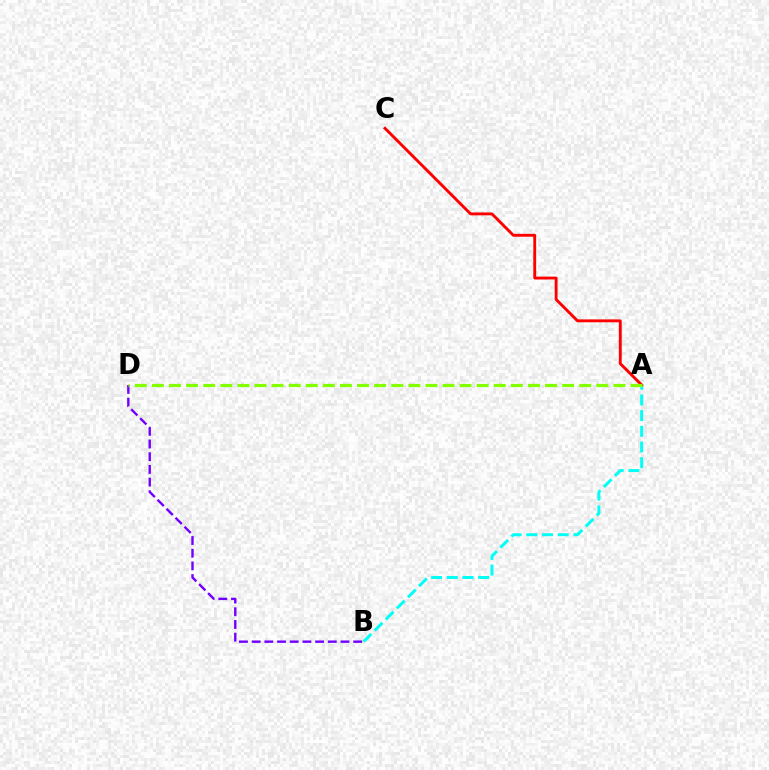{('A', 'B'): [{'color': '#00fff6', 'line_style': 'dashed', 'thickness': 2.13}], ('A', 'C'): [{'color': '#ff0000', 'line_style': 'solid', 'thickness': 2.07}], ('B', 'D'): [{'color': '#7200ff', 'line_style': 'dashed', 'thickness': 1.72}], ('A', 'D'): [{'color': '#84ff00', 'line_style': 'dashed', 'thickness': 2.32}]}